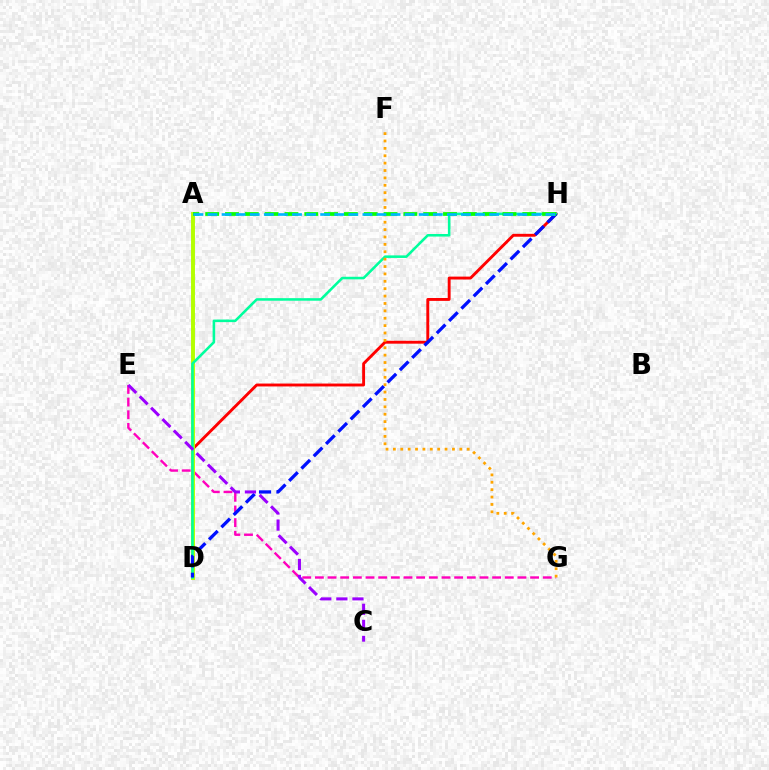{('E', 'G'): [{'color': '#ff00bd', 'line_style': 'dashed', 'thickness': 1.72}], ('D', 'H'): [{'color': '#ff0000', 'line_style': 'solid', 'thickness': 2.08}, {'color': '#00ff9d', 'line_style': 'solid', 'thickness': 1.85}, {'color': '#0010ff', 'line_style': 'dashed', 'thickness': 2.36}], ('A', 'D'): [{'color': '#b3ff00', 'line_style': 'solid', 'thickness': 2.82}], ('F', 'G'): [{'color': '#ffa500', 'line_style': 'dotted', 'thickness': 2.01}], ('C', 'E'): [{'color': '#9b00ff', 'line_style': 'dashed', 'thickness': 2.18}], ('A', 'H'): [{'color': '#08ff00', 'line_style': 'dashed', 'thickness': 2.69}, {'color': '#00b5ff', 'line_style': 'dashed', 'thickness': 1.91}]}